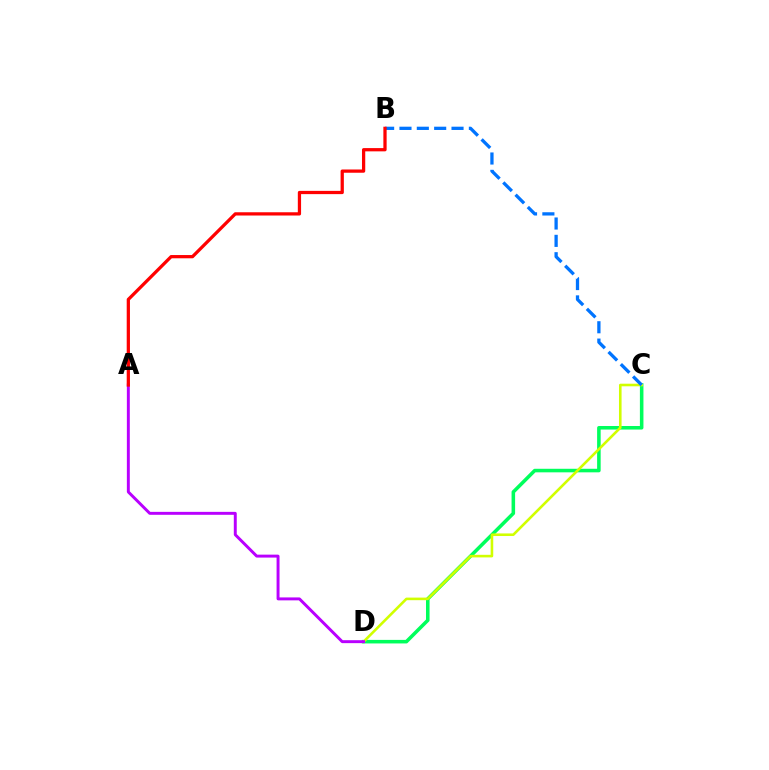{('C', 'D'): [{'color': '#00ff5c', 'line_style': 'solid', 'thickness': 2.56}, {'color': '#d1ff00', 'line_style': 'solid', 'thickness': 1.87}], ('B', 'C'): [{'color': '#0074ff', 'line_style': 'dashed', 'thickness': 2.36}], ('A', 'D'): [{'color': '#b900ff', 'line_style': 'solid', 'thickness': 2.12}], ('A', 'B'): [{'color': '#ff0000', 'line_style': 'solid', 'thickness': 2.34}]}